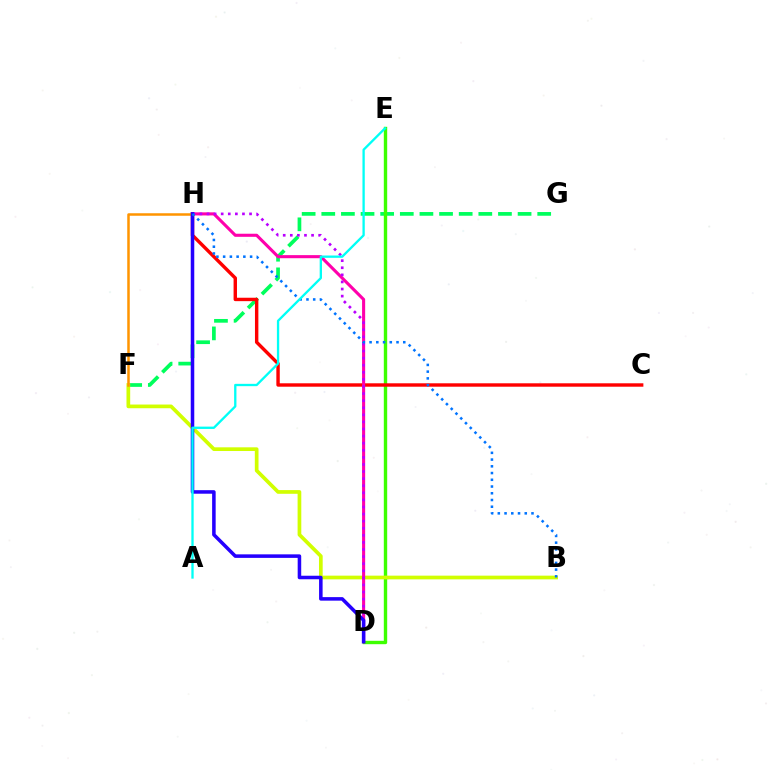{('F', 'G'): [{'color': '#00ff5c', 'line_style': 'dashed', 'thickness': 2.67}], ('D', 'E'): [{'color': '#3dff00', 'line_style': 'solid', 'thickness': 2.44}], ('C', 'H'): [{'color': '#ff0000', 'line_style': 'solid', 'thickness': 2.46}], ('B', 'F'): [{'color': '#d1ff00', 'line_style': 'solid', 'thickness': 2.66}], ('D', 'H'): [{'color': '#ff00ac', 'line_style': 'solid', 'thickness': 2.22}, {'color': '#b900ff', 'line_style': 'dotted', 'thickness': 1.93}, {'color': '#2500ff', 'line_style': 'solid', 'thickness': 2.54}], ('F', 'H'): [{'color': '#ff9400', 'line_style': 'solid', 'thickness': 1.81}], ('B', 'H'): [{'color': '#0074ff', 'line_style': 'dotted', 'thickness': 1.83}], ('A', 'E'): [{'color': '#00fff6', 'line_style': 'solid', 'thickness': 1.67}]}